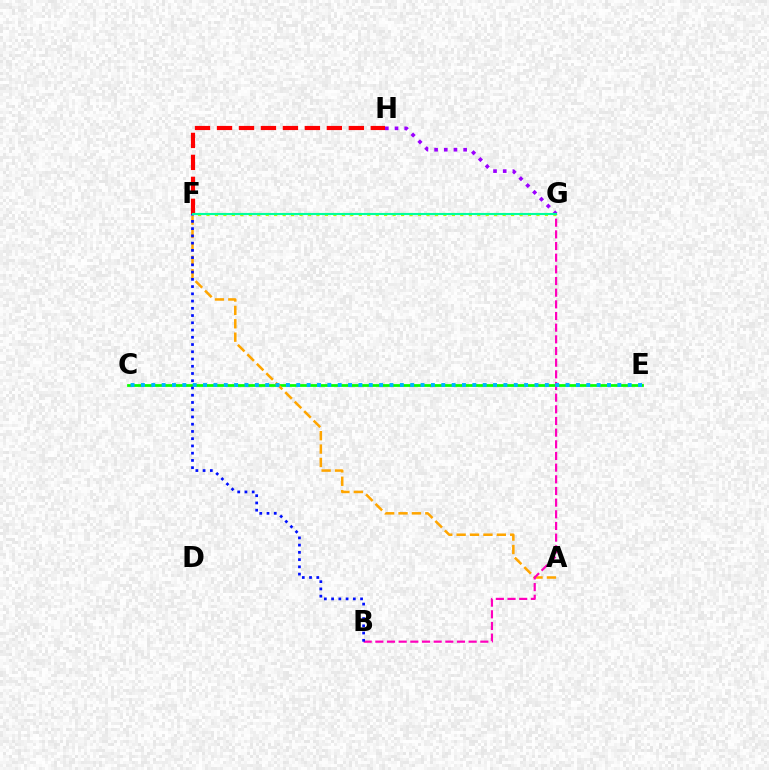{('C', 'E'): [{'color': '#08ff00', 'line_style': 'solid', 'thickness': 1.98}, {'color': '#00b5ff', 'line_style': 'dotted', 'thickness': 2.81}], ('A', 'F'): [{'color': '#ffa500', 'line_style': 'dashed', 'thickness': 1.82}], ('B', 'G'): [{'color': '#ff00bd', 'line_style': 'dashed', 'thickness': 1.58}], ('B', 'F'): [{'color': '#0010ff', 'line_style': 'dotted', 'thickness': 1.97}], ('F', 'G'): [{'color': '#b3ff00', 'line_style': 'dotted', 'thickness': 2.3}, {'color': '#00ff9d', 'line_style': 'solid', 'thickness': 1.52}], ('F', 'H'): [{'color': '#ff0000', 'line_style': 'dashed', 'thickness': 2.98}], ('G', 'H'): [{'color': '#9b00ff', 'line_style': 'dotted', 'thickness': 2.63}]}